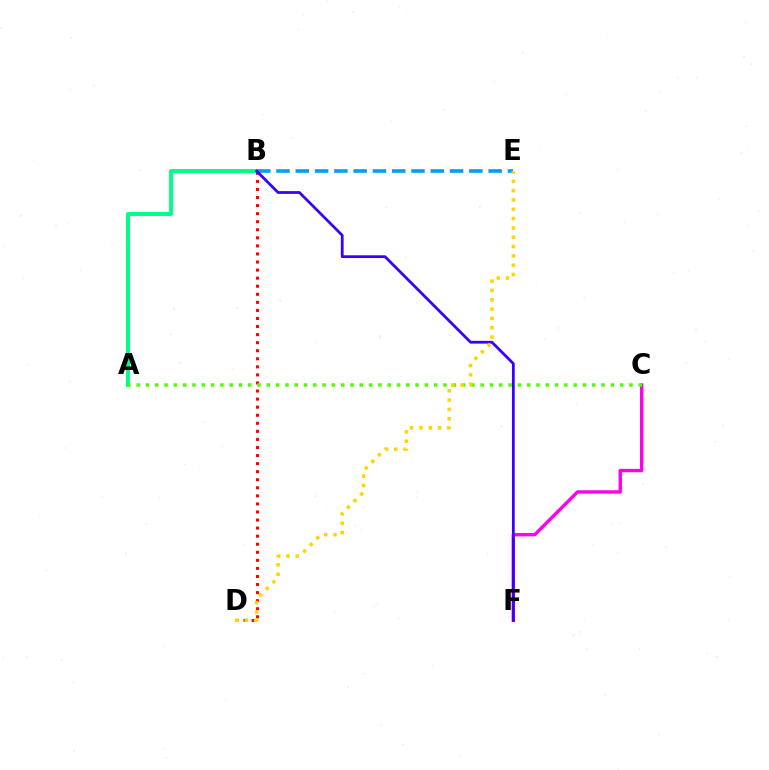{('A', 'B'): [{'color': '#00ff86', 'line_style': 'solid', 'thickness': 2.82}], ('C', 'F'): [{'color': '#ff00ed', 'line_style': 'solid', 'thickness': 2.44}], ('B', 'D'): [{'color': '#ff0000', 'line_style': 'dotted', 'thickness': 2.19}], ('B', 'E'): [{'color': '#009eff', 'line_style': 'dashed', 'thickness': 2.62}], ('A', 'C'): [{'color': '#4fff00', 'line_style': 'dotted', 'thickness': 2.53}], ('B', 'F'): [{'color': '#3700ff', 'line_style': 'solid', 'thickness': 2.0}], ('D', 'E'): [{'color': '#ffd500', 'line_style': 'dotted', 'thickness': 2.53}]}